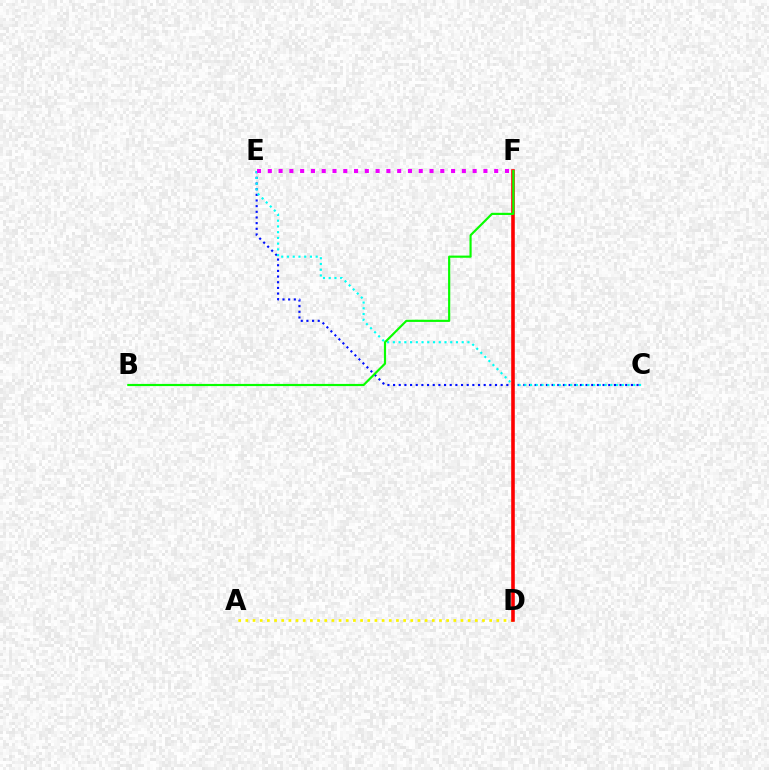{('A', 'D'): [{'color': '#fcf500', 'line_style': 'dotted', 'thickness': 1.95}], ('C', 'E'): [{'color': '#0010ff', 'line_style': 'dotted', 'thickness': 1.54}, {'color': '#00fff6', 'line_style': 'dotted', 'thickness': 1.56}], ('D', 'F'): [{'color': '#ff0000', 'line_style': 'solid', 'thickness': 2.58}], ('E', 'F'): [{'color': '#ee00ff', 'line_style': 'dotted', 'thickness': 2.93}], ('B', 'F'): [{'color': '#08ff00', 'line_style': 'solid', 'thickness': 1.57}]}